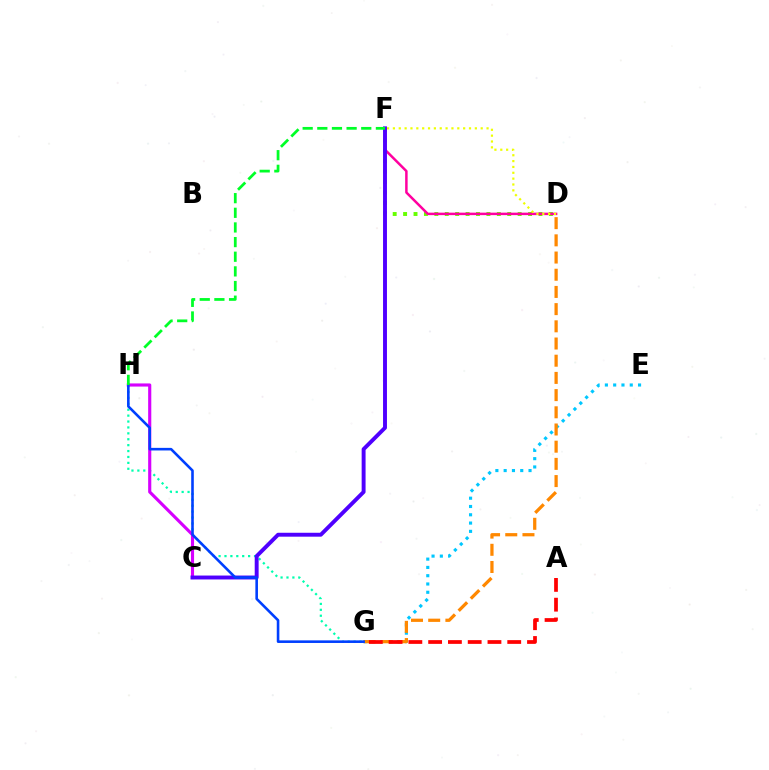{('G', 'H'): [{'color': '#00ffaf', 'line_style': 'dotted', 'thickness': 1.6}, {'color': '#003fff', 'line_style': 'solid', 'thickness': 1.87}], ('C', 'H'): [{'color': '#d600ff', 'line_style': 'solid', 'thickness': 2.26}], ('D', 'F'): [{'color': '#66ff00', 'line_style': 'dotted', 'thickness': 2.83}, {'color': '#ff00a0', 'line_style': 'solid', 'thickness': 1.79}, {'color': '#eeff00', 'line_style': 'dotted', 'thickness': 1.59}], ('E', 'G'): [{'color': '#00c7ff', 'line_style': 'dotted', 'thickness': 2.25}], ('C', 'F'): [{'color': '#4f00ff', 'line_style': 'solid', 'thickness': 2.82}], ('D', 'G'): [{'color': '#ff8800', 'line_style': 'dashed', 'thickness': 2.34}], ('A', 'G'): [{'color': '#ff0000', 'line_style': 'dashed', 'thickness': 2.69}], ('F', 'H'): [{'color': '#00ff27', 'line_style': 'dashed', 'thickness': 1.99}]}